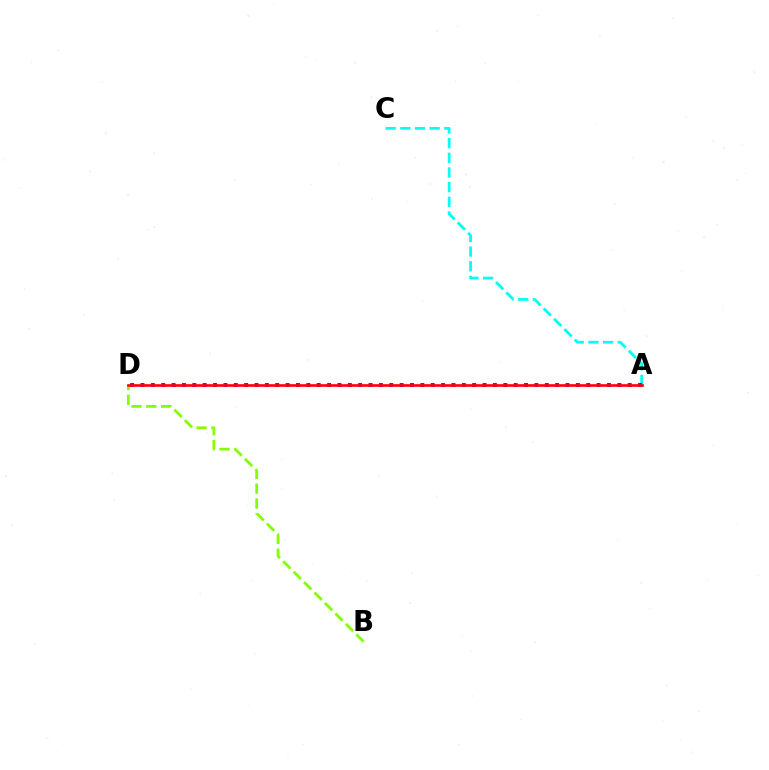{('A', 'C'): [{'color': '#00fff6', 'line_style': 'dashed', 'thickness': 1.99}], ('B', 'D'): [{'color': '#84ff00', 'line_style': 'dashed', 'thickness': 2.01}], ('A', 'D'): [{'color': '#7200ff', 'line_style': 'dotted', 'thickness': 2.82}, {'color': '#ff0000', 'line_style': 'solid', 'thickness': 1.9}]}